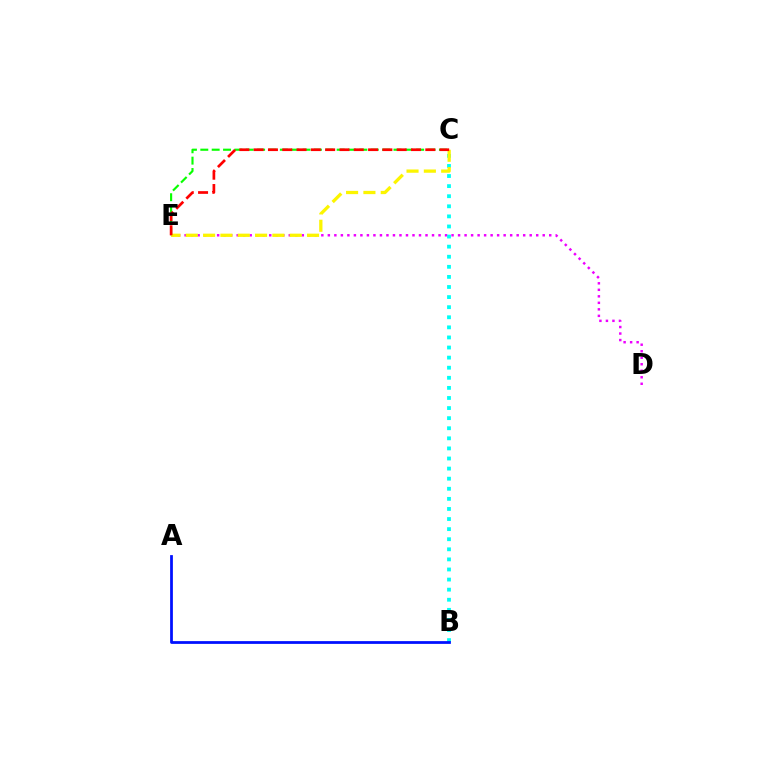{('C', 'E'): [{'color': '#08ff00', 'line_style': 'dashed', 'thickness': 1.54}, {'color': '#fcf500', 'line_style': 'dashed', 'thickness': 2.35}, {'color': '#ff0000', 'line_style': 'dashed', 'thickness': 1.94}], ('D', 'E'): [{'color': '#ee00ff', 'line_style': 'dotted', 'thickness': 1.77}], ('B', 'C'): [{'color': '#00fff6', 'line_style': 'dotted', 'thickness': 2.74}], ('A', 'B'): [{'color': '#0010ff', 'line_style': 'solid', 'thickness': 1.98}]}